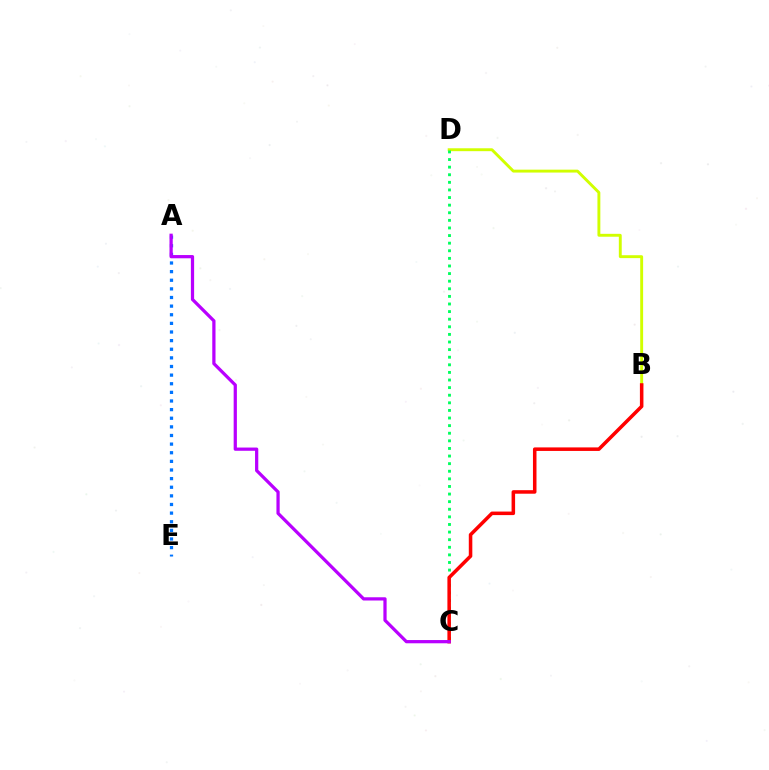{('A', 'E'): [{'color': '#0074ff', 'line_style': 'dotted', 'thickness': 2.34}], ('B', 'D'): [{'color': '#d1ff00', 'line_style': 'solid', 'thickness': 2.09}], ('C', 'D'): [{'color': '#00ff5c', 'line_style': 'dotted', 'thickness': 2.07}], ('B', 'C'): [{'color': '#ff0000', 'line_style': 'solid', 'thickness': 2.54}], ('A', 'C'): [{'color': '#b900ff', 'line_style': 'solid', 'thickness': 2.33}]}